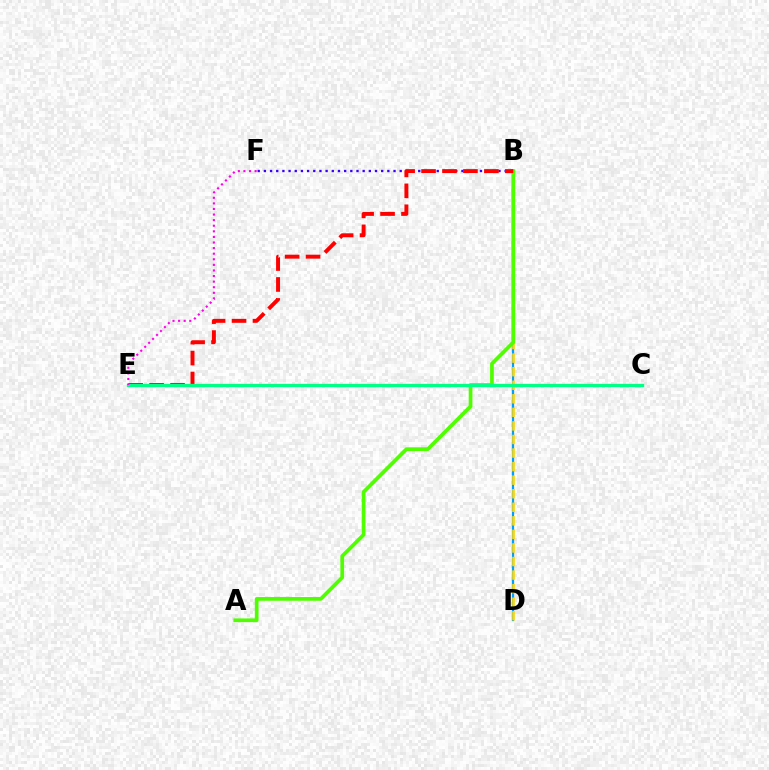{('B', 'D'): [{'color': '#009eff', 'line_style': 'solid', 'thickness': 1.61}, {'color': '#ffd500', 'line_style': 'dashed', 'thickness': 1.84}], ('A', 'B'): [{'color': '#4fff00', 'line_style': 'solid', 'thickness': 2.67}], ('B', 'F'): [{'color': '#3700ff', 'line_style': 'dotted', 'thickness': 1.68}], ('B', 'E'): [{'color': '#ff0000', 'line_style': 'dashed', 'thickness': 2.85}], ('C', 'E'): [{'color': '#00ff86', 'line_style': 'solid', 'thickness': 2.39}], ('E', 'F'): [{'color': '#ff00ed', 'line_style': 'dotted', 'thickness': 1.52}]}